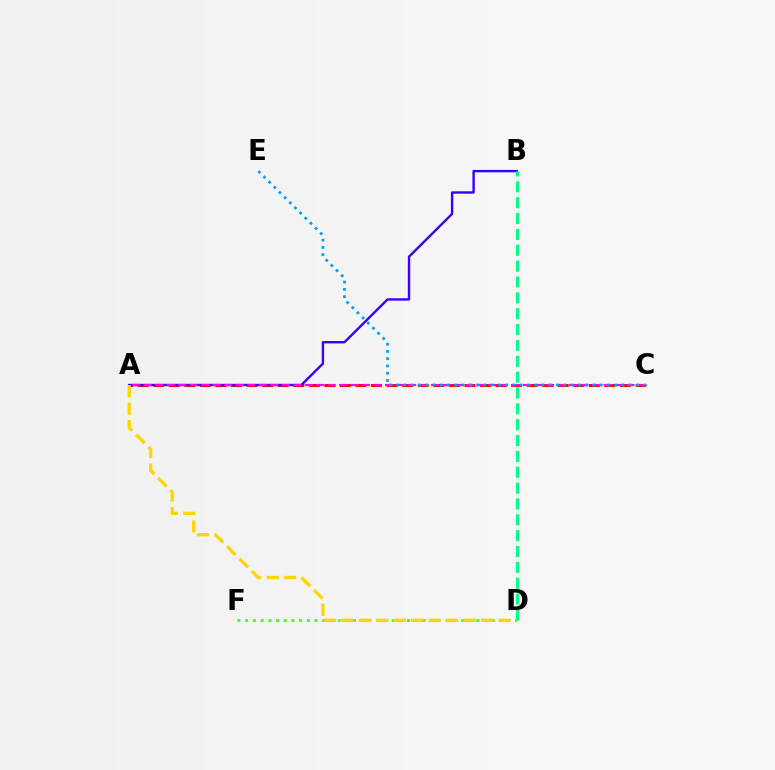{('A', 'C'): [{'color': '#ff0000', 'line_style': 'dashed', 'thickness': 2.11}, {'color': '#ff00ed', 'line_style': 'dashed', 'thickness': 1.56}], ('A', 'B'): [{'color': '#3700ff', 'line_style': 'solid', 'thickness': 1.72}], ('D', 'F'): [{'color': '#4fff00', 'line_style': 'dotted', 'thickness': 2.09}], ('A', 'D'): [{'color': '#ffd500', 'line_style': 'dashed', 'thickness': 2.37}], ('C', 'E'): [{'color': '#009eff', 'line_style': 'dotted', 'thickness': 1.98}], ('B', 'D'): [{'color': '#00ff86', 'line_style': 'dashed', 'thickness': 2.15}]}